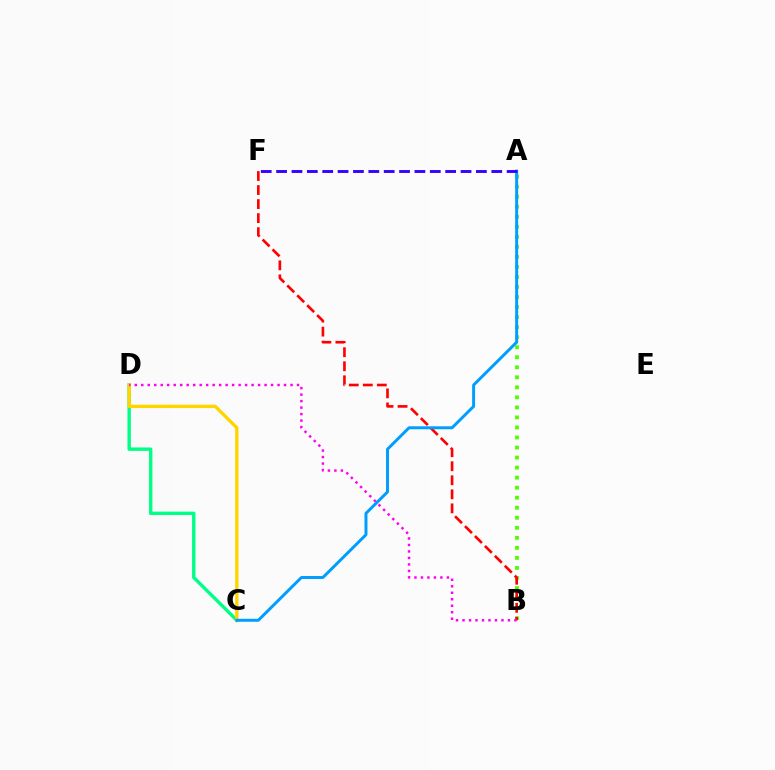{('C', 'D'): [{'color': '#00ff86', 'line_style': 'solid', 'thickness': 2.44}, {'color': '#ffd500', 'line_style': 'solid', 'thickness': 2.42}], ('A', 'B'): [{'color': '#4fff00', 'line_style': 'dotted', 'thickness': 2.73}], ('B', 'F'): [{'color': '#ff0000', 'line_style': 'dashed', 'thickness': 1.91}], ('B', 'D'): [{'color': '#ff00ed', 'line_style': 'dotted', 'thickness': 1.76}], ('A', 'C'): [{'color': '#009eff', 'line_style': 'solid', 'thickness': 2.14}], ('A', 'F'): [{'color': '#3700ff', 'line_style': 'dashed', 'thickness': 2.09}]}